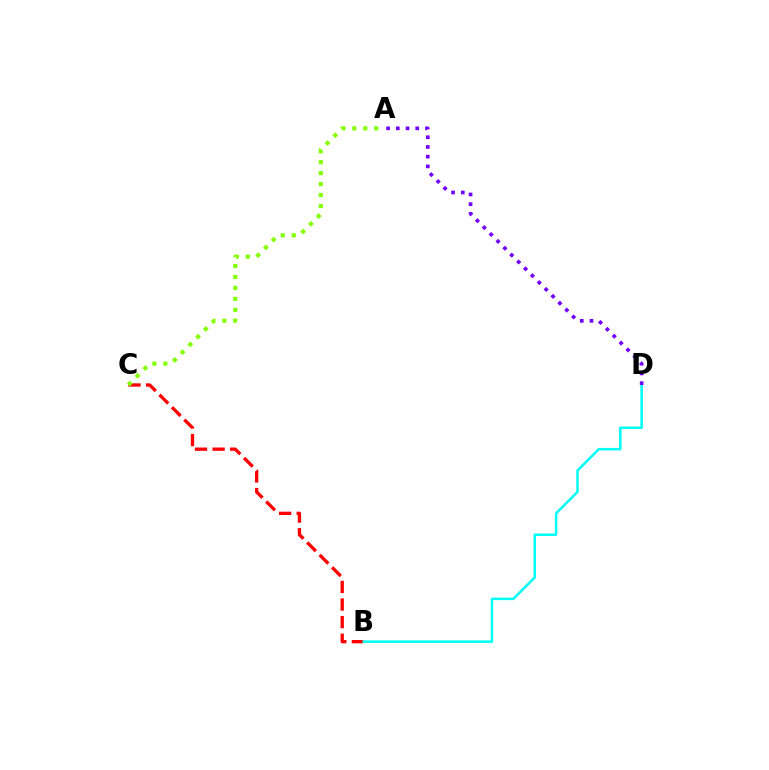{('B', 'C'): [{'color': '#ff0000', 'line_style': 'dashed', 'thickness': 2.39}], ('A', 'C'): [{'color': '#84ff00', 'line_style': 'dotted', 'thickness': 2.98}], ('B', 'D'): [{'color': '#00fff6', 'line_style': 'solid', 'thickness': 1.8}], ('A', 'D'): [{'color': '#7200ff', 'line_style': 'dotted', 'thickness': 2.64}]}